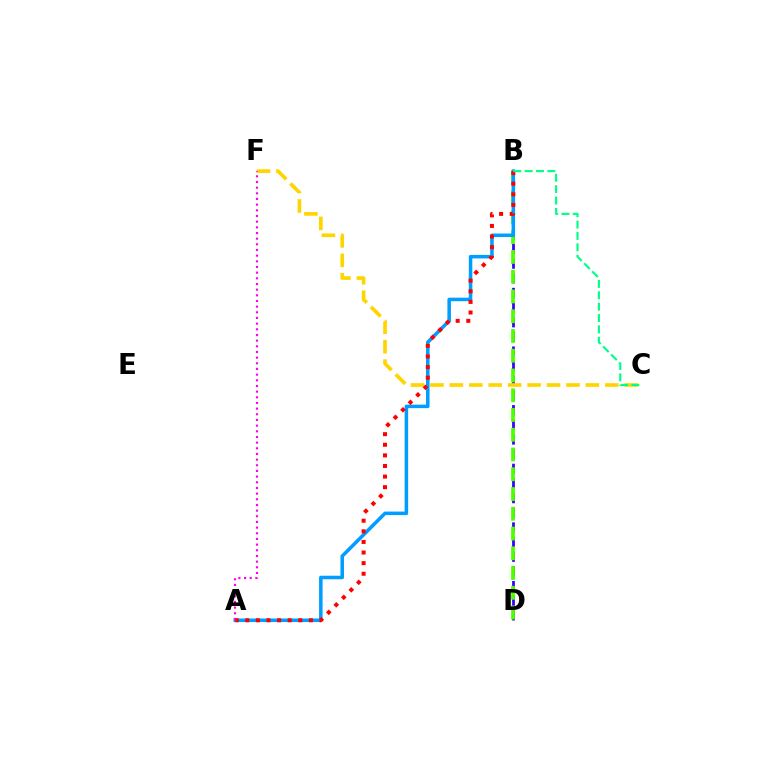{('B', 'D'): [{'color': '#3700ff', 'line_style': 'dashed', 'thickness': 1.99}, {'color': '#4fff00', 'line_style': 'dashed', 'thickness': 2.68}], ('C', 'F'): [{'color': '#ffd500', 'line_style': 'dashed', 'thickness': 2.64}], ('A', 'B'): [{'color': '#009eff', 'line_style': 'solid', 'thickness': 2.54}, {'color': '#ff0000', 'line_style': 'dotted', 'thickness': 2.88}], ('B', 'C'): [{'color': '#00ff86', 'line_style': 'dashed', 'thickness': 1.54}], ('A', 'F'): [{'color': '#ff00ed', 'line_style': 'dotted', 'thickness': 1.54}]}